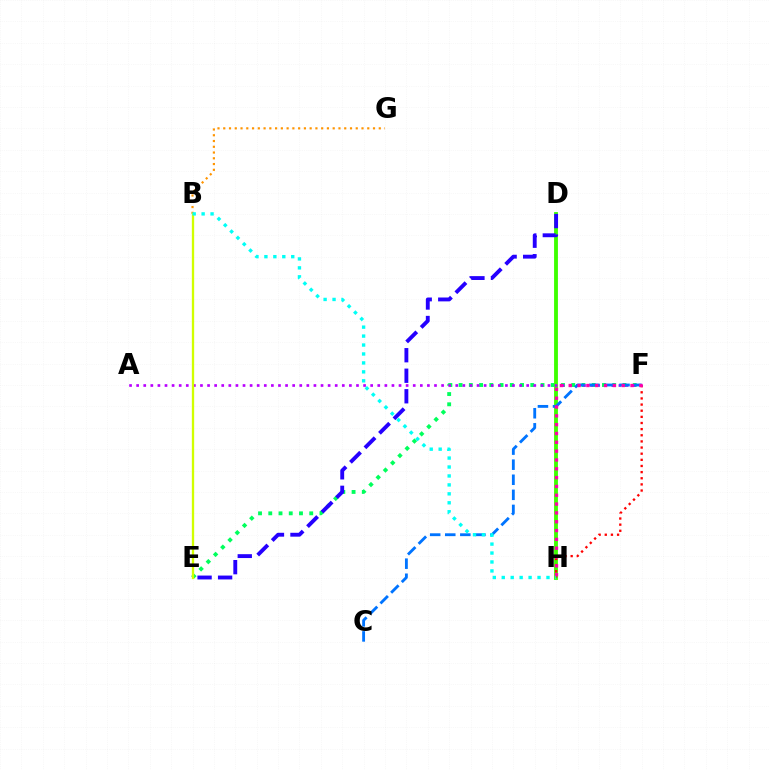{('B', 'G'): [{'color': '#ff9400', 'line_style': 'dotted', 'thickness': 1.57}], ('E', 'F'): [{'color': '#00ff5c', 'line_style': 'dotted', 'thickness': 2.78}], ('D', 'H'): [{'color': '#3dff00', 'line_style': 'solid', 'thickness': 2.77}], ('F', 'H'): [{'color': '#ff0000', 'line_style': 'dotted', 'thickness': 1.67}, {'color': '#ff00ac', 'line_style': 'dotted', 'thickness': 2.4}], ('D', 'E'): [{'color': '#2500ff', 'line_style': 'dashed', 'thickness': 2.79}], ('A', 'F'): [{'color': '#b900ff', 'line_style': 'dotted', 'thickness': 1.93}], ('C', 'F'): [{'color': '#0074ff', 'line_style': 'dashed', 'thickness': 2.05}], ('B', 'E'): [{'color': '#d1ff00', 'line_style': 'solid', 'thickness': 1.67}], ('B', 'H'): [{'color': '#00fff6', 'line_style': 'dotted', 'thickness': 2.43}]}